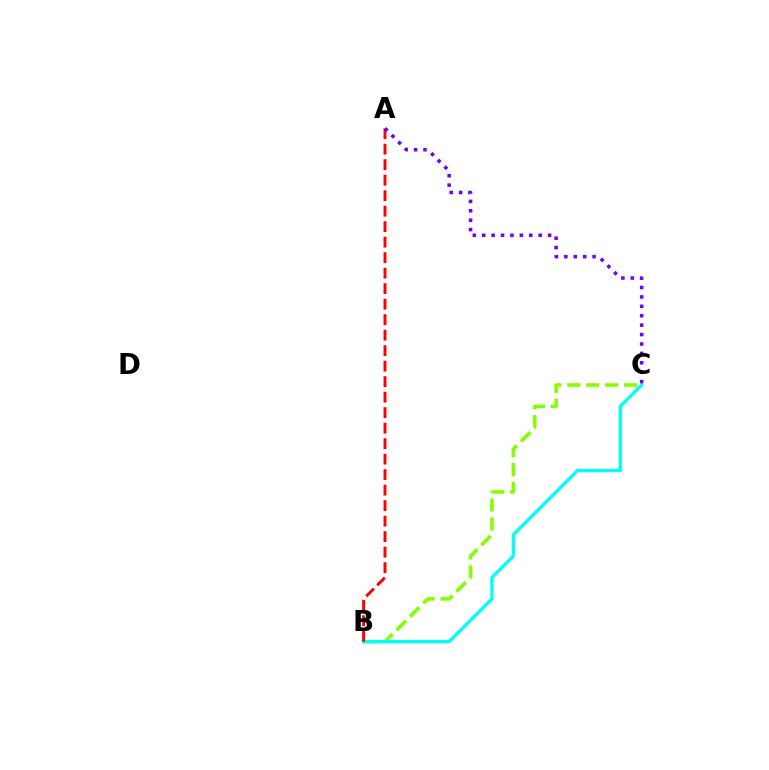{('B', 'C'): [{'color': '#84ff00', 'line_style': 'dashed', 'thickness': 2.57}, {'color': '#00fff6', 'line_style': 'solid', 'thickness': 2.36}], ('A', 'B'): [{'color': '#ff0000', 'line_style': 'dashed', 'thickness': 2.11}], ('A', 'C'): [{'color': '#7200ff', 'line_style': 'dotted', 'thickness': 2.56}]}